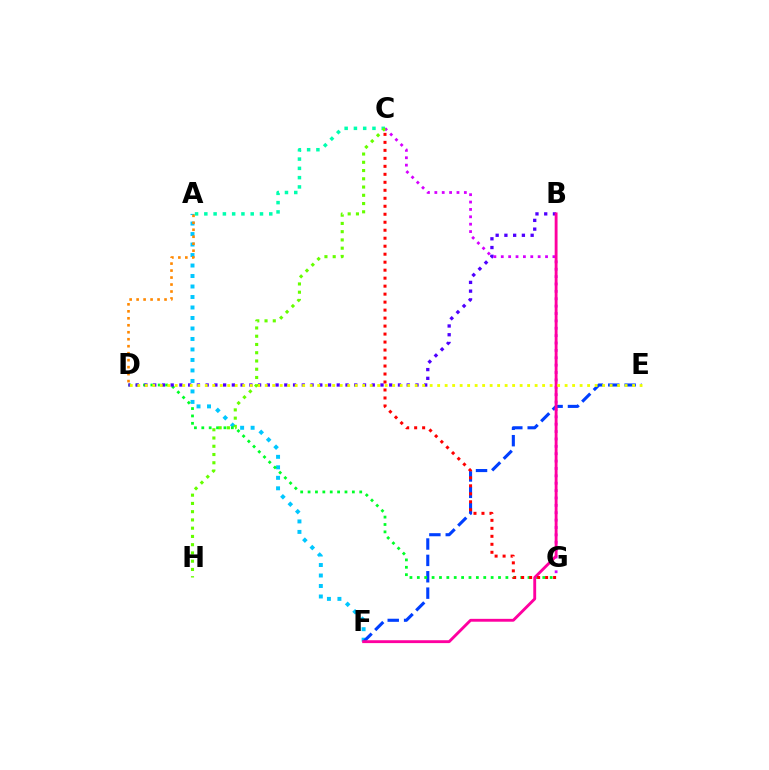{('A', 'F'): [{'color': '#00c7ff', 'line_style': 'dotted', 'thickness': 2.85}], ('E', 'F'): [{'color': '#003fff', 'line_style': 'dashed', 'thickness': 2.23}], ('A', 'C'): [{'color': '#00ffaf', 'line_style': 'dotted', 'thickness': 2.52}], ('D', 'G'): [{'color': '#00ff27', 'line_style': 'dotted', 'thickness': 2.01}], ('B', 'D'): [{'color': '#4f00ff', 'line_style': 'dotted', 'thickness': 2.38}], ('C', 'G'): [{'color': '#d600ff', 'line_style': 'dotted', 'thickness': 2.0}, {'color': '#ff0000', 'line_style': 'dotted', 'thickness': 2.17}], ('B', 'F'): [{'color': '#ff00a0', 'line_style': 'solid', 'thickness': 2.06}], ('D', 'E'): [{'color': '#eeff00', 'line_style': 'dotted', 'thickness': 2.04}], ('C', 'H'): [{'color': '#66ff00', 'line_style': 'dotted', 'thickness': 2.24}], ('A', 'D'): [{'color': '#ff8800', 'line_style': 'dotted', 'thickness': 1.9}]}